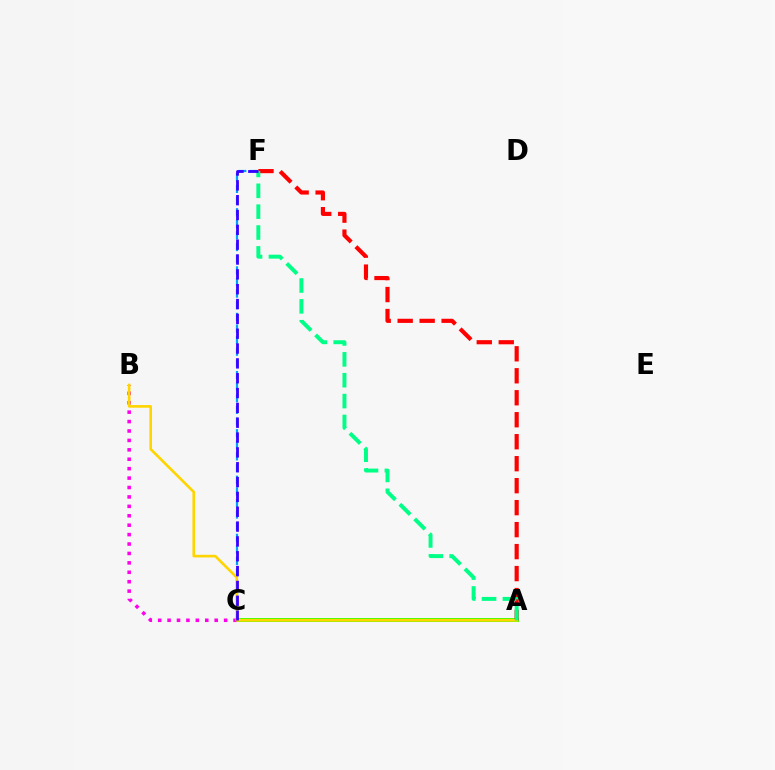{('A', 'C'): [{'color': '#4fff00', 'line_style': 'solid', 'thickness': 2.89}], ('B', 'C'): [{'color': '#ff00ed', 'line_style': 'dotted', 'thickness': 2.56}], ('A', 'F'): [{'color': '#ff0000', 'line_style': 'dashed', 'thickness': 2.99}, {'color': '#00ff86', 'line_style': 'dashed', 'thickness': 2.83}], ('C', 'F'): [{'color': '#009eff', 'line_style': 'dashed', 'thickness': 1.58}, {'color': '#3700ff', 'line_style': 'dashed', 'thickness': 2.02}], ('A', 'B'): [{'color': '#ffd500', 'line_style': 'solid', 'thickness': 1.9}]}